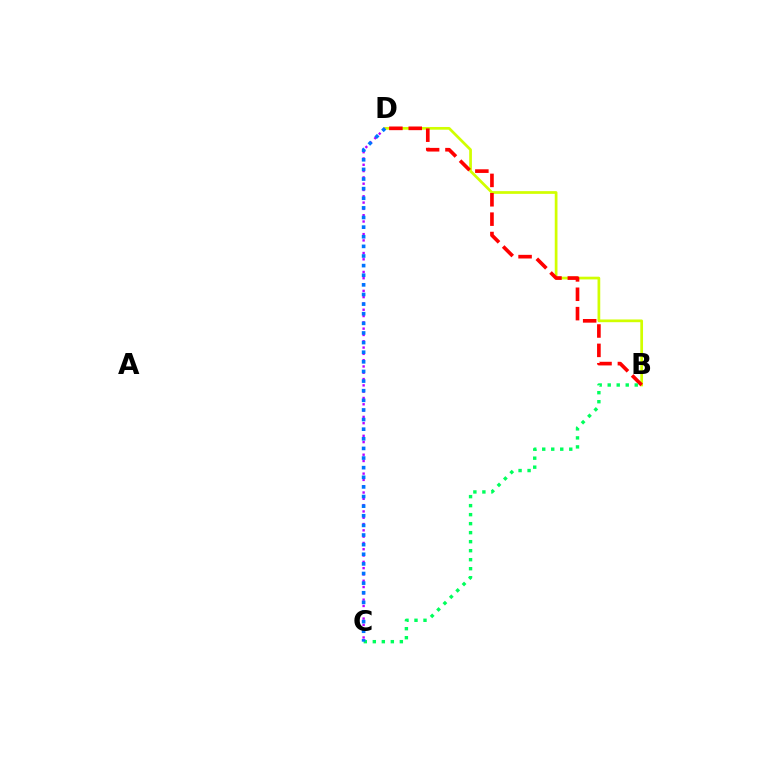{('B', 'D'): [{'color': '#d1ff00', 'line_style': 'solid', 'thickness': 1.96}, {'color': '#ff0000', 'line_style': 'dashed', 'thickness': 2.63}], ('B', 'C'): [{'color': '#00ff5c', 'line_style': 'dotted', 'thickness': 2.45}], ('C', 'D'): [{'color': '#b900ff', 'line_style': 'dotted', 'thickness': 1.71}, {'color': '#0074ff', 'line_style': 'dotted', 'thickness': 2.61}]}